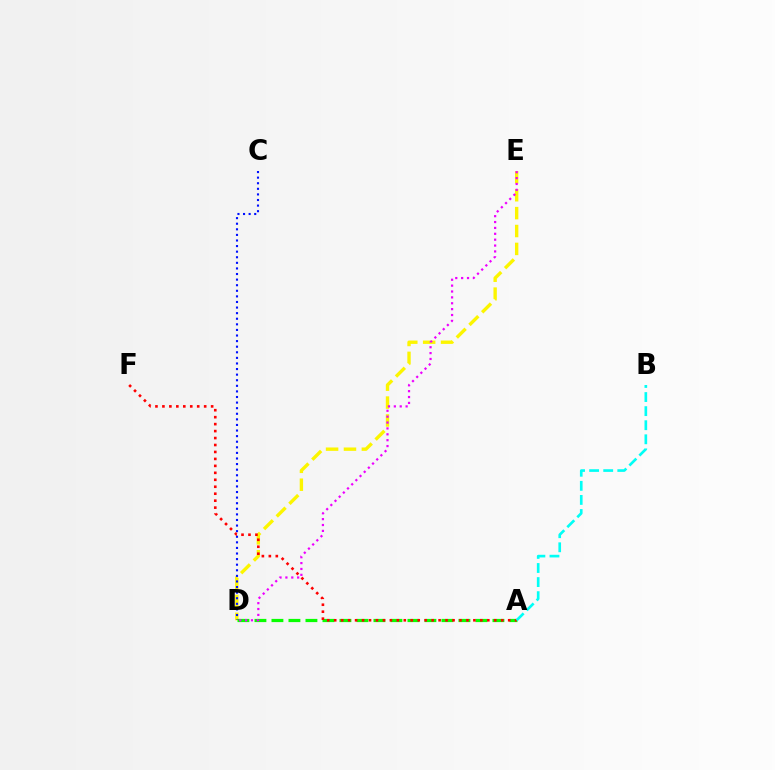{('D', 'E'): [{'color': '#fcf500', 'line_style': 'dashed', 'thickness': 2.43}, {'color': '#ee00ff', 'line_style': 'dotted', 'thickness': 1.6}], ('A', 'D'): [{'color': '#08ff00', 'line_style': 'dashed', 'thickness': 2.31}], ('C', 'D'): [{'color': '#0010ff', 'line_style': 'dotted', 'thickness': 1.52}], ('A', 'F'): [{'color': '#ff0000', 'line_style': 'dotted', 'thickness': 1.89}], ('A', 'B'): [{'color': '#00fff6', 'line_style': 'dashed', 'thickness': 1.91}]}